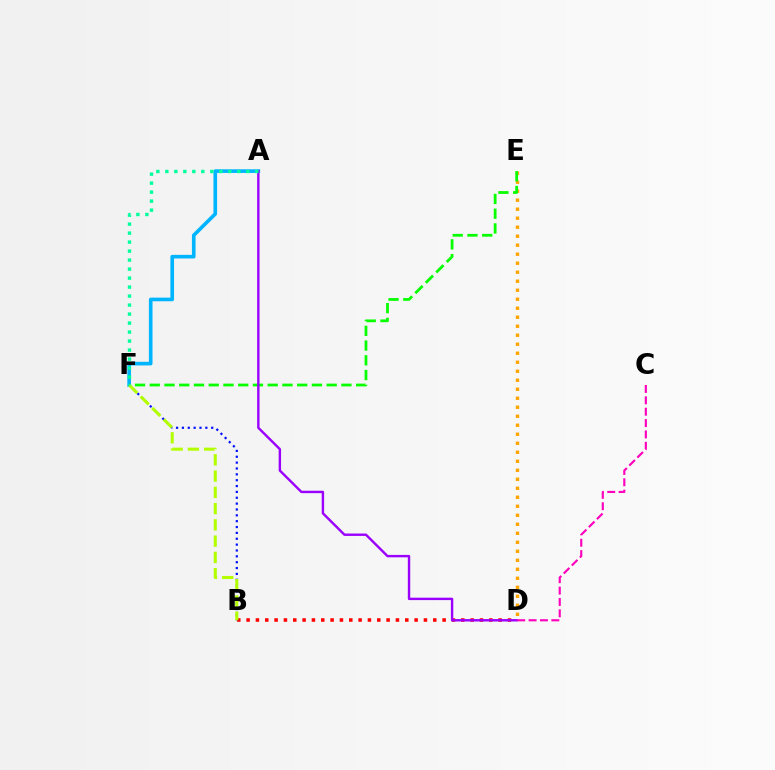{('B', 'D'): [{'color': '#ff0000', 'line_style': 'dotted', 'thickness': 2.54}], ('A', 'F'): [{'color': '#00b5ff', 'line_style': 'solid', 'thickness': 2.62}, {'color': '#00ff9d', 'line_style': 'dotted', 'thickness': 2.44}], ('D', 'E'): [{'color': '#ffa500', 'line_style': 'dotted', 'thickness': 2.45}], ('B', 'F'): [{'color': '#0010ff', 'line_style': 'dotted', 'thickness': 1.59}, {'color': '#b3ff00', 'line_style': 'dashed', 'thickness': 2.21}], ('E', 'F'): [{'color': '#08ff00', 'line_style': 'dashed', 'thickness': 2.0}], ('A', 'D'): [{'color': '#9b00ff', 'line_style': 'solid', 'thickness': 1.73}], ('C', 'D'): [{'color': '#ff00bd', 'line_style': 'dashed', 'thickness': 1.54}]}